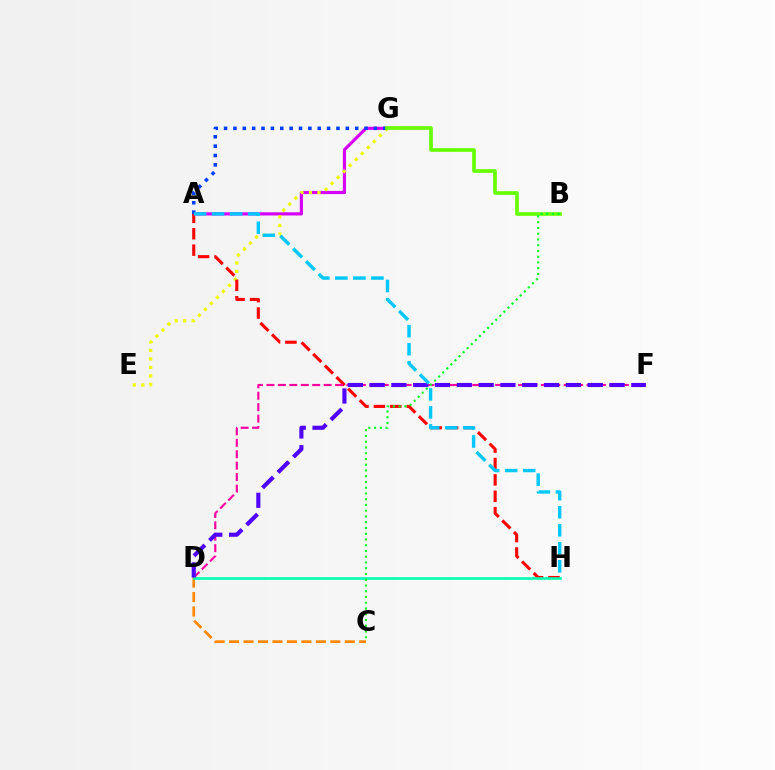{('A', 'G'): [{'color': '#d600ff', 'line_style': 'solid', 'thickness': 2.29}, {'color': '#003fff', 'line_style': 'dotted', 'thickness': 2.55}], ('C', 'D'): [{'color': '#ff8800', 'line_style': 'dashed', 'thickness': 1.97}], ('E', 'G'): [{'color': '#eeff00', 'line_style': 'dotted', 'thickness': 2.31}], ('A', 'H'): [{'color': '#ff0000', 'line_style': 'dashed', 'thickness': 2.23}, {'color': '#00c7ff', 'line_style': 'dashed', 'thickness': 2.45}], ('D', 'F'): [{'color': '#ff00a0', 'line_style': 'dashed', 'thickness': 1.55}, {'color': '#4f00ff', 'line_style': 'dashed', 'thickness': 2.96}], ('D', 'H'): [{'color': '#00ffaf', 'line_style': 'solid', 'thickness': 1.89}], ('B', 'G'): [{'color': '#66ff00', 'line_style': 'solid', 'thickness': 2.62}], ('B', 'C'): [{'color': '#00ff27', 'line_style': 'dotted', 'thickness': 1.56}]}